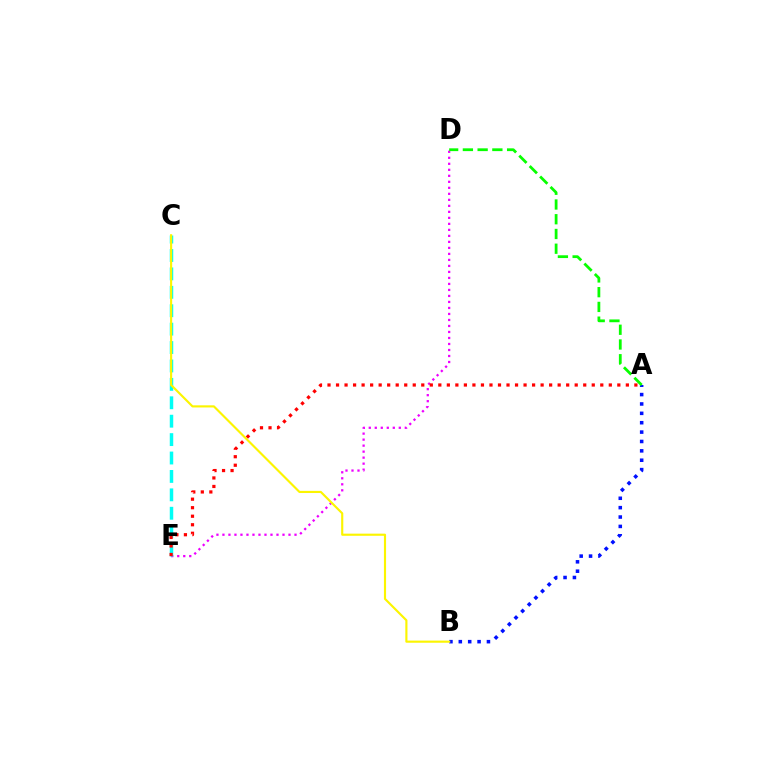{('D', 'E'): [{'color': '#ee00ff', 'line_style': 'dotted', 'thickness': 1.63}], ('C', 'E'): [{'color': '#00fff6', 'line_style': 'dashed', 'thickness': 2.5}], ('A', 'B'): [{'color': '#0010ff', 'line_style': 'dotted', 'thickness': 2.55}], ('A', 'D'): [{'color': '#08ff00', 'line_style': 'dashed', 'thickness': 2.0}], ('B', 'C'): [{'color': '#fcf500', 'line_style': 'solid', 'thickness': 1.54}], ('A', 'E'): [{'color': '#ff0000', 'line_style': 'dotted', 'thickness': 2.32}]}